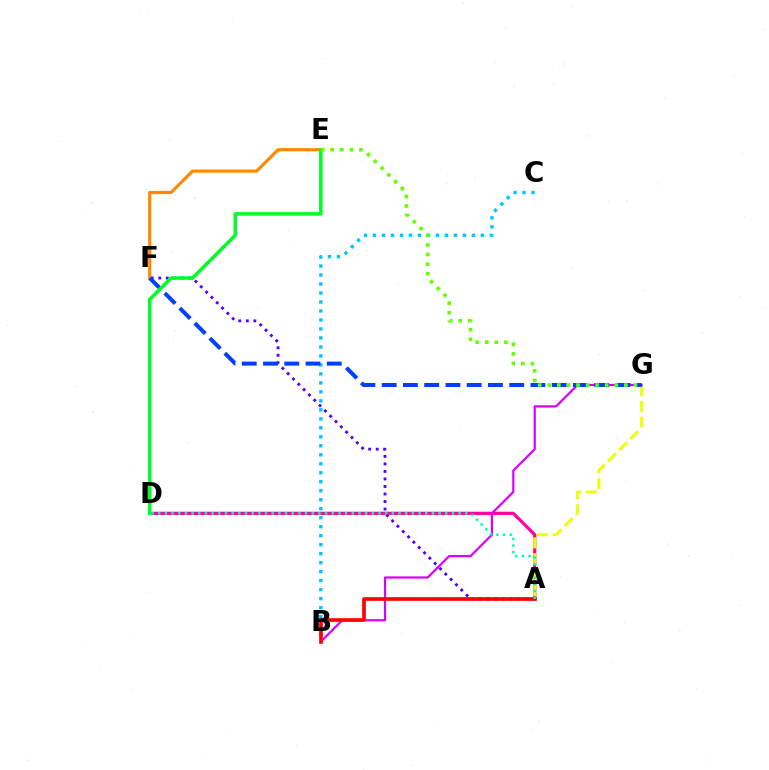{('A', 'D'): [{'color': '#ff00a0', 'line_style': 'solid', 'thickness': 2.32}, {'color': '#00ffaf', 'line_style': 'dotted', 'thickness': 1.81}], ('A', 'G'): [{'color': '#eeff00', 'line_style': 'dashed', 'thickness': 2.15}], ('B', 'C'): [{'color': '#00c7ff', 'line_style': 'dotted', 'thickness': 2.44}], ('E', 'F'): [{'color': '#ff8800', 'line_style': 'solid', 'thickness': 2.27}], ('B', 'G'): [{'color': '#d600ff', 'line_style': 'solid', 'thickness': 1.59}], ('A', 'F'): [{'color': '#4f00ff', 'line_style': 'dotted', 'thickness': 2.04}], ('F', 'G'): [{'color': '#003fff', 'line_style': 'dashed', 'thickness': 2.89}], ('A', 'B'): [{'color': '#ff0000', 'line_style': 'solid', 'thickness': 2.62}], ('D', 'E'): [{'color': '#00ff27', 'line_style': 'solid', 'thickness': 2.55}], ('E', 'G'): [{'color': '#66ff00', 'line_style': 'dotted', 'thickness': 2.6}]}